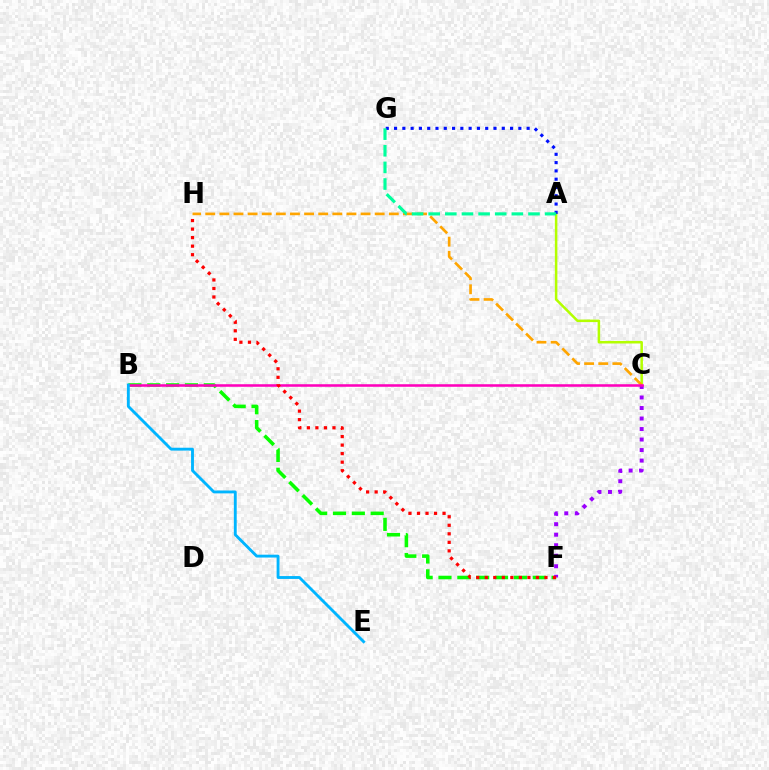{('B', 'F'): [{'color': '#08ff00', 'line_style': 'dashed', 'thickness': 2.56}], ('A', 'C'): [{'color': '#b3ff00', 'line_style': 'solid', 'thickness': 1.82}], ('C', 'F'): [{'color': '#9b00ff', 'line_style': 'dotted', 'thickness': 2.86}], ('C', 'H'): [{'color': '#ffa500', 'line_style': 'dashed', 'thickness': 1.92}], ('A', 'G'): [{'color': '#0010ff', 'line_style': 'dotted', 'thickness': 2.25}, {'color': '#00ff9d', 'line_style': 'dashed', 'thickness': 2.26}], ('B', 'C'): [{'color': '#ff00bd', 'line_style': 'solid', 'thickness': 1.84}], ('B', 'E'): [{'color': '#00b5ff', 'line_style': 'solid', 'thickness': 2.06}], ('F', 'H'): [{'color': '#ff0000', 'line_style': 'dotted', 'thickness': 2.32}]}